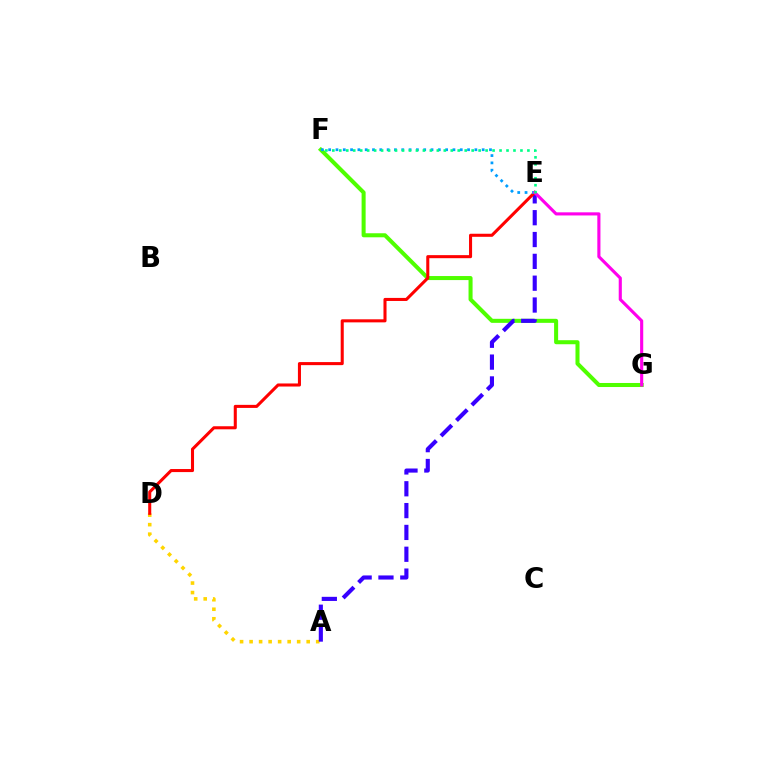{('F', 'G'): [{'color': '#4fff00', 'line_style': 'solid', 'thickness': 2.91}], ('A', 'D'): [{'color': '#ffd500', 'line_style': 'dotted', 'thickness': 2.59}], ('A', 'E'): [{'color': '#3700ff', 'line_style': 'dashed', 'thickness': 2.97}], ('D', 'E'): [{'color': '#ff0000', 'line_style': 'solid', 'thickness': 2.2}], ('E', 'F'): [{'color': '#009eff', 'line_style': 'dotted', 'thickness': 1.99}, {'color': '#00ff86', 'line_style': 'dotted', 'thickness': 1.89}], ('E', 'G'): [{'color': '#ff00ed', 'line_style': 'solid', 'thickness': 2.24}]}